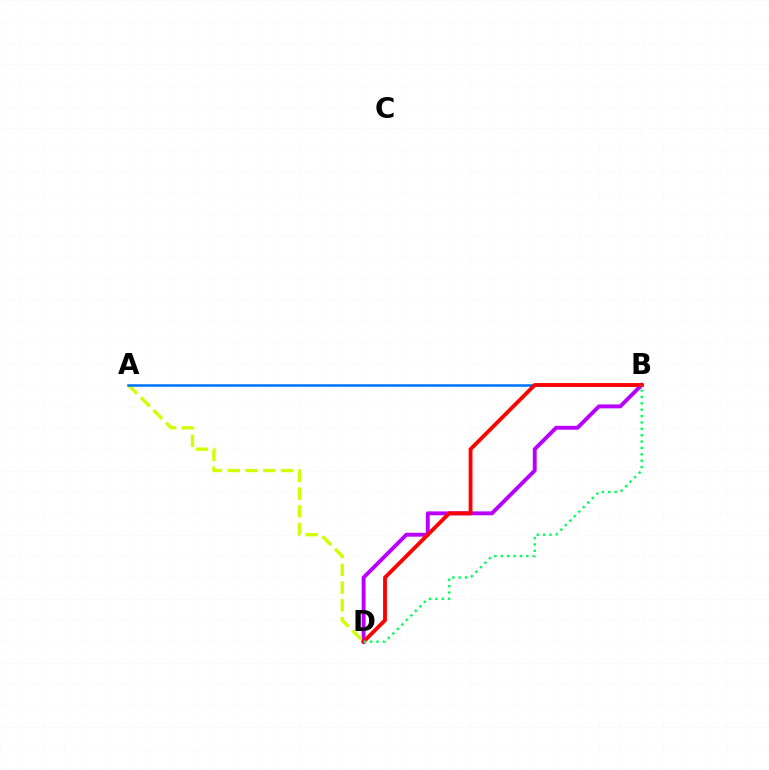{('B', 'D'): [{'color': '#b900ff', 'line_style': 'solid', 'thickness': 2.82}, {'color': '#ff0000', 'line_style': 'solid', 'thickness': 2.76}, {'color': '#00ff5c', 'line_style': 'dotted', 'thickness': 1.73}], ('A', 'D'): [{'color': '#d1ff00', 'line_style': 'dashed', 'thickness': 2.41}], ('A', 'B'): [{'color': '#0074ff', 'line_style': 'solid', 'thickness': 1.84}]}